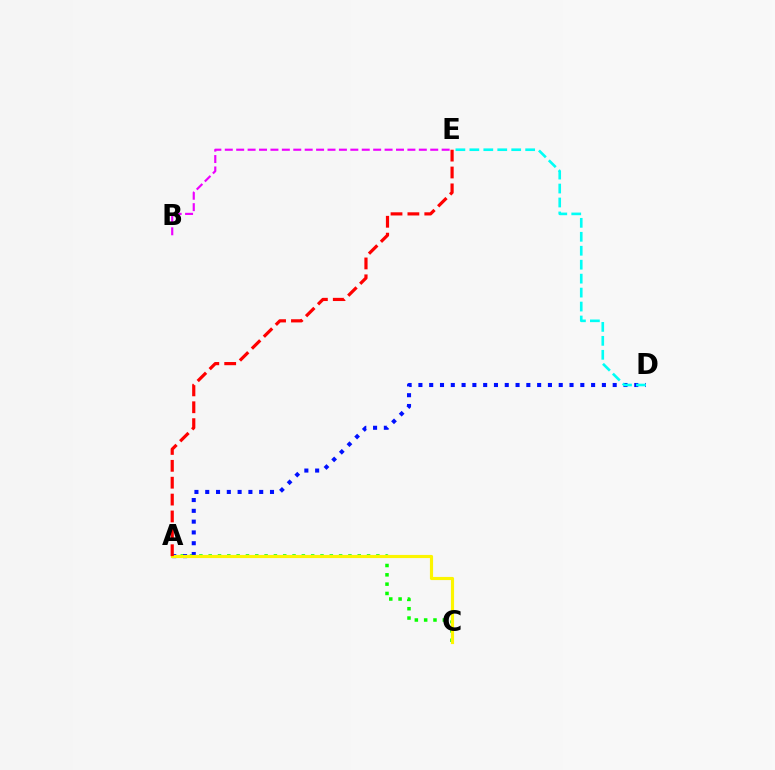{('A', 'C'): [{'color': '#08ff00', 'line_style': 'dotted', 'thickness': 2.53}, {'color': '#fcf500', 'line_style': 'solid', 'thickness': 2.27}], ('A', 'D'): [{'color': '#0010ff', 'line_style': 'dotted', 'thickness': 2.93}], ('D', 'E'): [{'color': '#00fff6', 'line_style': 'dashed', 'thickness': 1.9}], ('A', 'E'): [{'color': '#ff0000', 'line_style': 'dashed', 'thickness': 2.29}], ('B', 'E'): [{'color': '#ee00ff', 'line_style': 'dashed', 'thickness': 1.55}]}